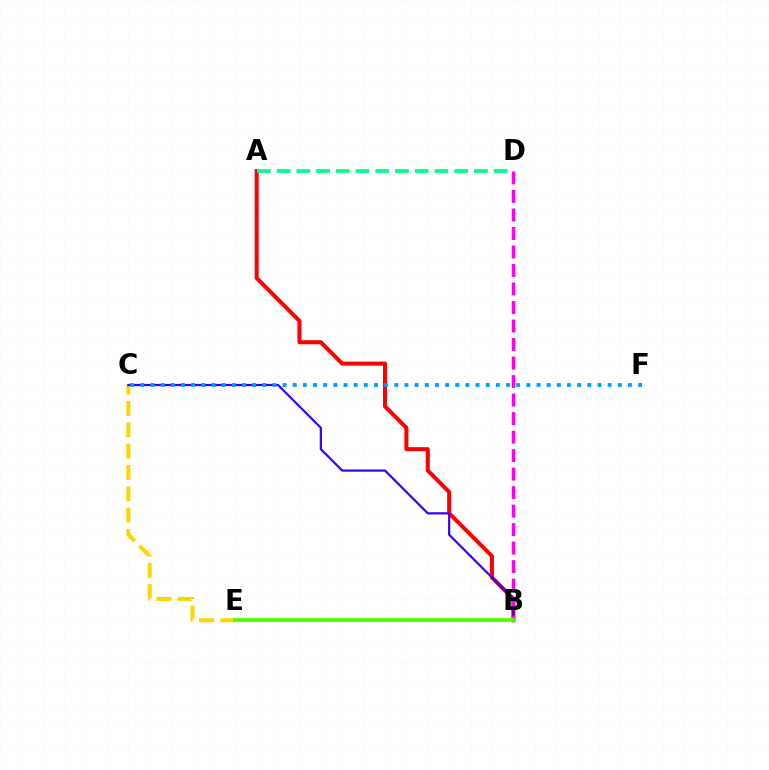{('A', 'B'): [{'color': '#ff0000', 'line_style': 'solid', 'thickness': 2.9}], ('C', 'E'): [{'color': '#ffd500', 'line_style': 'dashed', 'thickness': 2.9}], ('A', 'D'): [{'color': '#00ff86', 'line_style': 'dashed', 'thickness': 2.68}], ('B', 'C'): [{'color': '#3700ff', 'line_style': 'solid', 'thickness': 1.59}], ('B', 'D'): [{'color': '#ff00ed', 'line_style': 'dashed', 'thickness': 2.51}], ('C', 'F'): [{'color': '#009eff', 'line_style': 'dotted', 'thickness': 2.76}], ('B', 'E'): [{'color': '#4fff00', 'line_style': 'solid', 'thickness': 2.68}]}